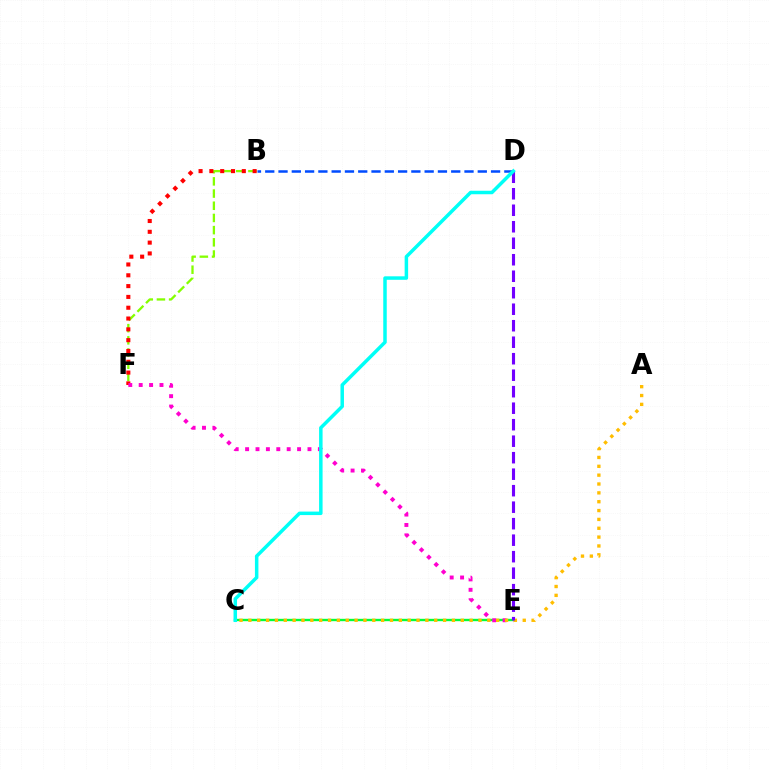{('C', 'E'): [{'color': '#00ff39', 'line_style': 'solid', 'thickness': 1.71}], ('B', 'F'): [{'color': '#84ff00', 'line_style': 'dashed', 'thickness': 1.66}, {'color': '#ff0000', 'line_style': 'dotted', 'thickness': 2.94}], ('E', 'F'): [{'color': '#ff00cf', 'line_style': 'dotted', 'thickness': 2.82}], ('B', 'D'): [{'color': '#004bff', 'line_style': 'dashed', 'thickness': 1.8}], ('A', 'C'): [{'color': '#ffbd00', 'line_style': 'dotted', 'thickness': 2.4}], ('D', 'E'): [{'color': '#7200ff', 'line_style': 'dashed', 'thickness': 2.24}], ('C', 'D'): [{'color': '#00fff6', 'line_style': 'solid', 'thickness': 2.51}]}